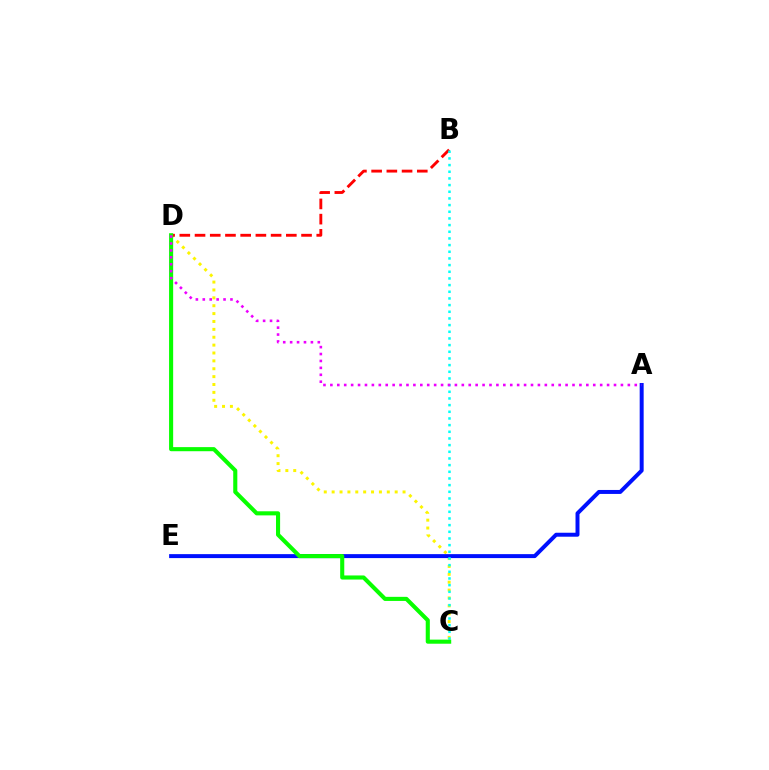{('C', 'D'): [{'color': '#fcf500', 'line_style': 'dotted', 'thickness': 2.14}, {'color': '#08ff00', 'line_style': 'solid', 'thickness': 2.95}], ('B', 'D'): [{'color': '#ff0000', 'line_style': 'dashed', 'thickness': 2.07}], ('A', 'E'): [{'color': '#0010ff', 'line_style': 'solid', 'thickness': 2.86}], ('B', 'C'): [{'color': '#00fff6', 'line_style': 'dotted', 'thickness': 1.81}], ('A', 'D'): [{'color': '#ee00ff', 'line_style': 'dotted', 'thickness': 1.88}]}